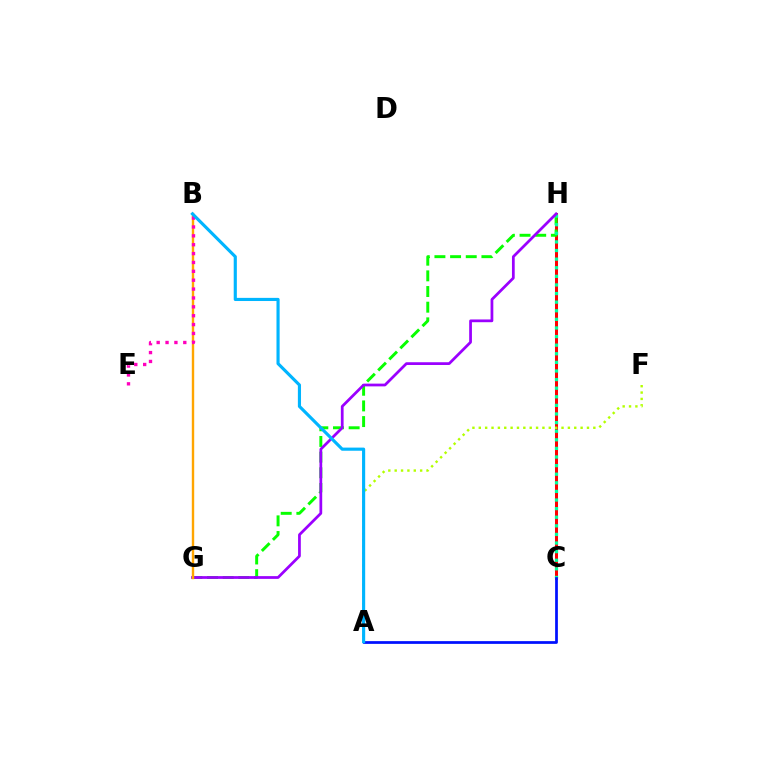{('C', 'H'): [{'color': '#ff0000', 'line_style': 'solid', 'thickness': 2.18}, {'color': '#00ff9d', 'line_style': 'dotted', 'thickness': 2.34}], ('A', 'F'): [{'color': '#b3ff00', 'line_style': 'dotted', 'thickness': 1.73}], ('G', 'H'): [{'color': '#08ff00', 'line_style': 'dashed', 'thickness': 2.13}, {'color': '#9b00ff', 'line_style': 'solid', 'thickness': 1.98}], ('B', 'G'): [{'color': '#ffa500', 'line_style': 'solid', 'thickness': 1.73}], ('A', 'C'): [{'color': '#0010ff', 'line_style': 'solid', 'thickness': 1.97}], ('B', 'E'): [{'color': '#ff00bd', 'line_style': 'dotted', 'thickness': 2.41}], ('A', 'B'): [{'color': '#00b5ff', 'line_style': 'solid', 'thickness': 2.26}]}